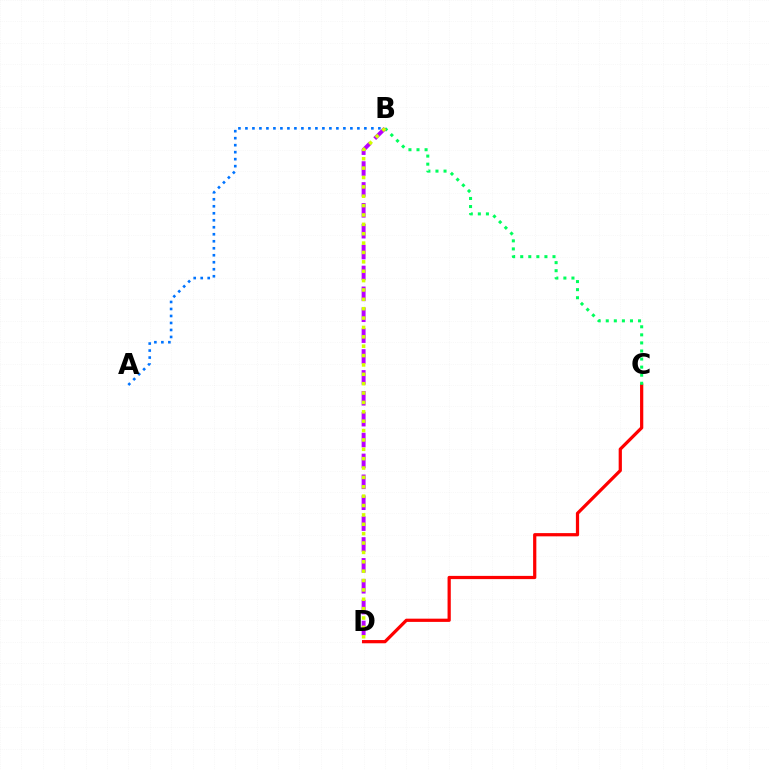{('C', 'D'): [{'color': '#ff0000', 'line_style': 'solid', 'thickness': 2.32}], ('B', 'C'): [{'color': '#00ff5c', 'line_style': 'dotted', 'thickness': 2.19}], ('A', 'B'): [{'color': '#0074ff', 'line_style': 'dotted', 'thickness': 1.9}], ('B', 'D'): [{'color': '#b900ff', 'line_style': 'dashed', 'thickness': 2.84}, {'color': '#d1ff00', 'line_style': 'dotted', 'thickness': 2.55}]}